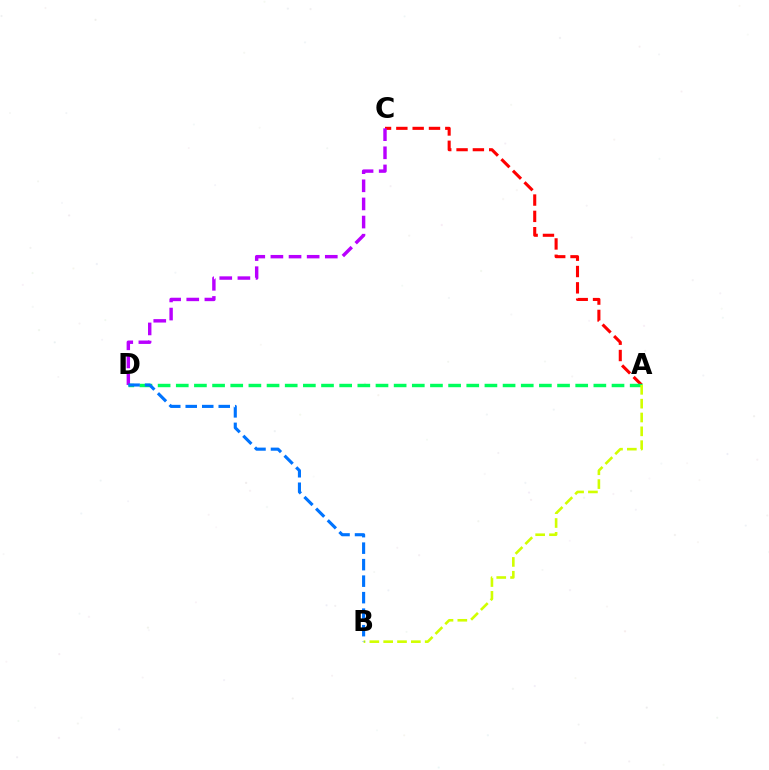{('A', 'C'): [{'color': '#ff0000', 'line_style': 'dashed', 'thickness': 2.22}], ('C', 'D'): [{'color': '#b900ff', 'line_style': 'dashed', 'thickness': 2.46}], ('A', 'D'): [{'color': '#00ff5c', 'line_style': 'dashed', 'thickness': 2.47}], ('A', 'B'): [{'color': '#d1ff00', 'line_style': 'dashed', 'thickness': 1.88}], ('B', 'D'): [{'color': '#0074ff', 'line_style': 'dashed', 'thickness': 2.24}]}